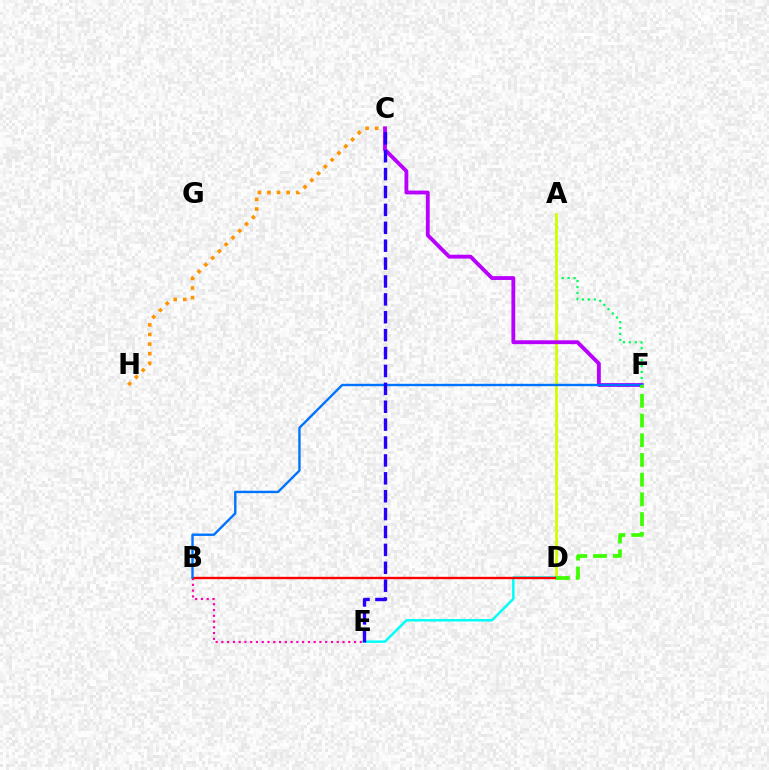{('B', 'E'): [{'color': '#ff00ac', 'line_style': 'dotted', 'thickness': 1.57}], ('C', 'H'): [{'color': '#ff9400', 'line_style': 'dotted', 'thickness': 2.61}], ('A', 'F'): [{'color': '#00ff5c', 'line_style': 'dotted', 'thickness': 1.61}], ('A', 'D'): [{'color': '#d1ff00', 'line_style': 'solid', 'thickness': 2.01}], ('D', 'E'): [{'color': '#00fff6', 'line_style': 'solid', 'thickness': 1.79}], ('B', 'D'): [{'color': '#ff0000', 'line_style': 'solid', 'thickness': 1.69}], ('C', 'F'): [{'color': '#b900ff', 'line_style': 'solid', 'thickness': 2.76}], ('B', 'F'): [{'color': '#0074ff', 'line_style': 'solid', 'thickness': 1.72}], ('C', 'E'): [{'color': '#2500ff', 'line_style': 'dashed', 'thickness': 2.43}], ('D', 'F'): [{'color': '#3dff00', 'line_style': 'dashed', 'thickness': 2.68}]}